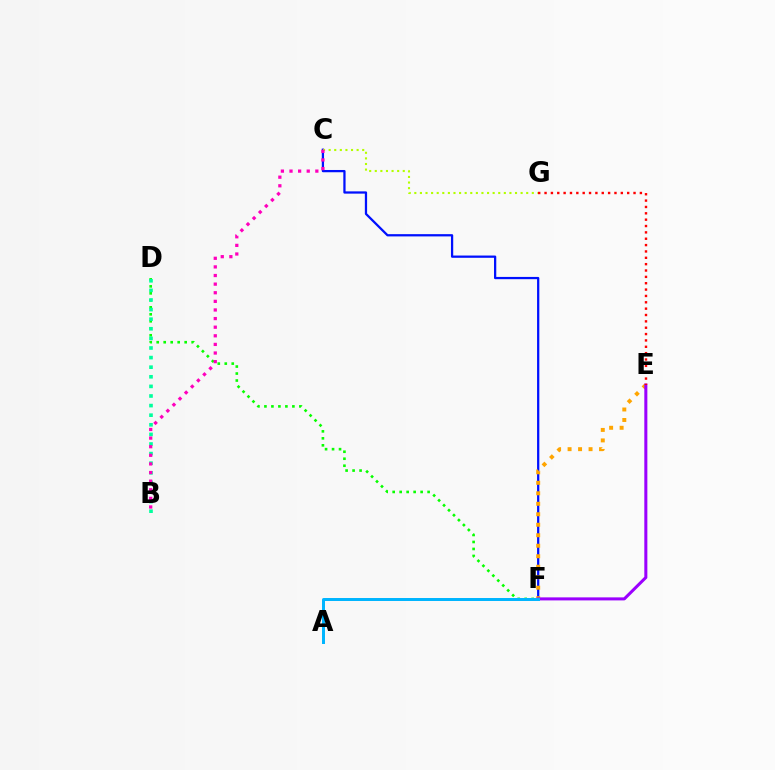{('C', 'F'): [{'color': '#0010ff', 'line_style': 'solid', 'thickness': 1.63}], ('D', 'F'): [{'color': '#08ff00', 'line_style': 'dotted', 'thickness': 1.9}], ('C', 'G'): [{'color': '#b3ff00', 'line_style': 'dotted', 'thickness': 1.52}], ('B', 'D'): [{'color': '#00ff9d', 'line_style': 'dotted', 'thickness': 2.61}], ('B', 'C'): [{'color': '#ff00bd', 'line_style': 'dotted', 'thickness': 2.34}], ('E', 'F'): [{'color': '#ffa500', 'line_style': 'dotted', 'thickness': 2.85}, {'color': '#9b00ff', 'line_style': 'solid', 'thickness': 2.19}], ('E', 'G'): [{'color': '#ff0000', 'line_style': 'dotted', 'thickness': 1.73}], ('A', 'F'): [{'color': '#00b5ff', 'line_style': 'solid', 'thickness': 2.14}]}